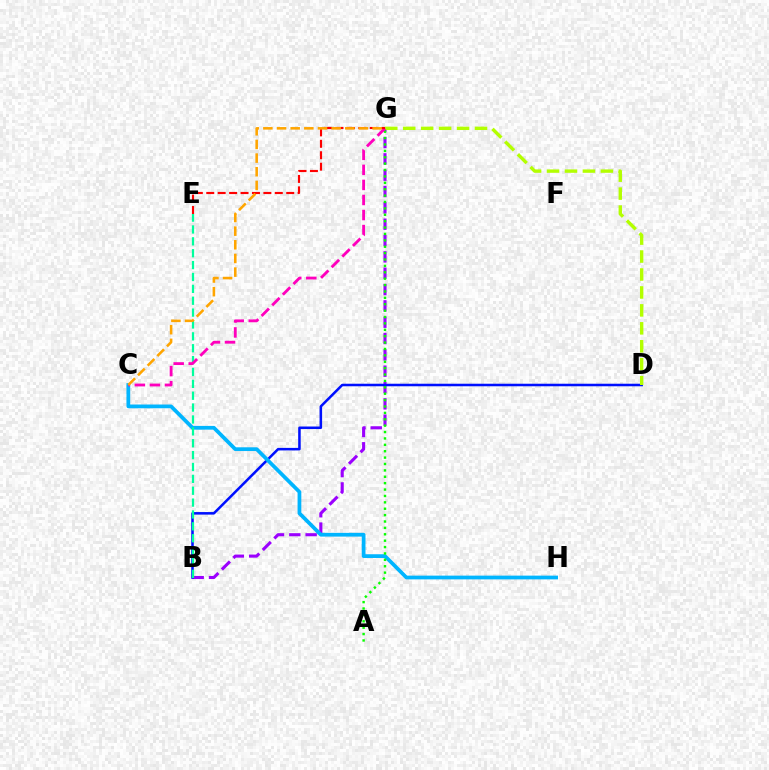{('B', 'G'): [{'color': '#9b00ff', 'line_style': 'dashed', 'thickness': 2.22}], ('B', 'D'): [{'color': '#0010ff', 'line_style': 'solid', 'thickness': 1.83}], ('C', 'H'): [{'color': '#00b5ff', 'line_style': 'solid', 'thickness': 2.7}], ('D', 'G'): [{'color': '#b3ff00', 'line_style': 'dashed', 'thickness': 2.44}], ('B', 'E'): [{'color': '#00ff9d', 'line_style': 'dashed', 'thickness': 1.61}], ('A', 'G'): [{'color': '#08ff00', 'line_style': 'dotted', 'thickness': 1.74}], ('C', 'G'): [{'color': '#ff00bd', 'line_style': 'dashed', 'thickness': 2.04}, {'color': '#ffa500', 'line_style': 'dashed', 'thickness': 1.85}], ('E', 'G'): [{'color': '#ff0000', 'line_style': 'dashed', 'thickness': 1.55}]}